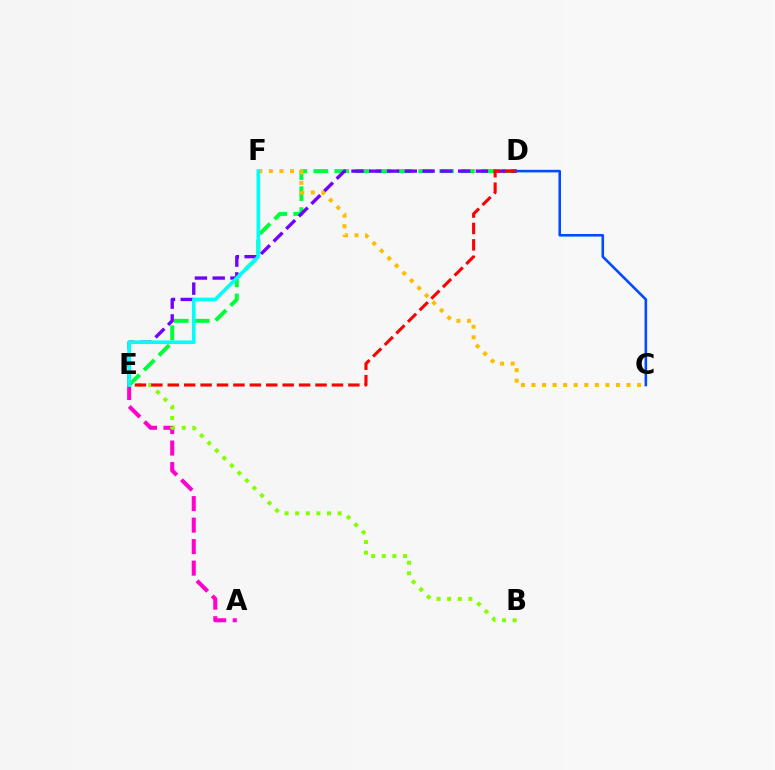{('A', 'E'): [{'color': '#ff00cf', 'line_style': 'dashed', 'thickness': 2.92}], ('B', 'E'): [{'color': '#84ff00', 'line_style': 'dotted', 'thickness': 2.89}], ('D', 'E'): [{'color': '#00ff39', 'line_style': 'dashed', 'thickness': 2.85}, {'color': '#7200ff', 'line_style': 'dashed', 'thickness': 2.41}, {'color': '#ff0000', 'line_style': 'dashed', 'thickness': 2.23}], ('C', 'F'): [{'color': '#ffbd00', 'line_style': 'dotted', 'thickness': 2.87}], ('C', 'D'): [{'color': '#004bff', 'line_style': 'solid', 'thickness': 1.87}], ('E', 'F'): [{'color': '#00fff6', 'line_style': 'solid', 'thickness': 2.62}]}